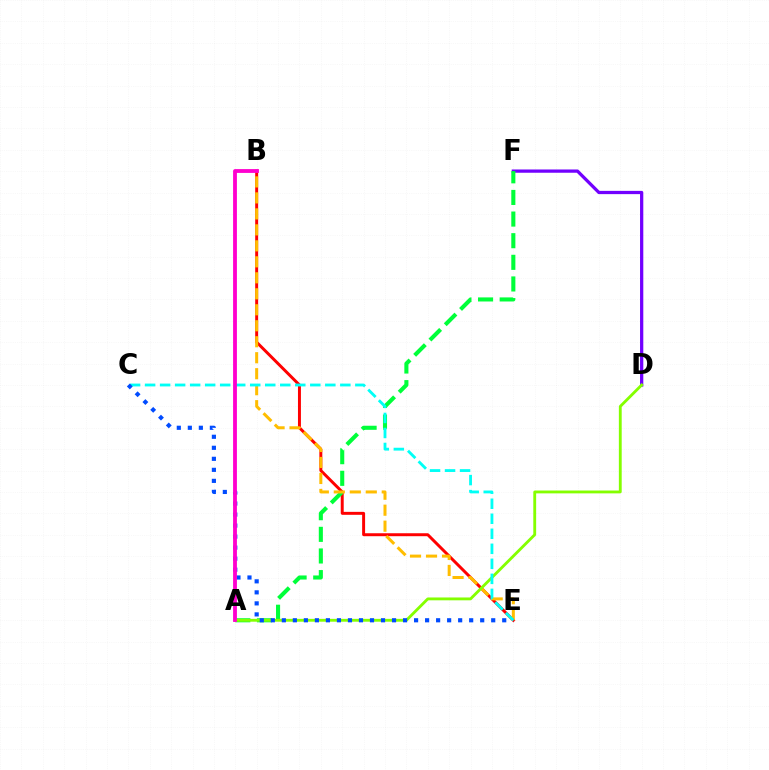{('D', 'F'): [{'color': '#7200ff', 'line_style': 'solid', 'thickness': 2.35}], ('B', 'E'): [{'color': '#ff0000', 'line_style': 'solid', 'thickness': 2.13}, {'color': '#ffbd00', 'line_style': 'dashed', 'thickness': 2.17}], ('A', 'F'): [{'color': '#00ff39', 'line_style': 'dashed', 'thickness': 2.94}], ('A', 'D'): [{'color': '#84ff00', 'line_style': 'solid', 'thickness': 2.05}], ('C', 'E'): [{'color': '#00fff6', 'line_style': 'dashed', 'thickness': 2.04}, {'color': '#004bff', 'line_style': 'dotted', 'thickness': 2.99}], ('A', 'B'): [{'color': '#ff00cf', 'line_style': 'solid', 'thickness': 2.75}]}